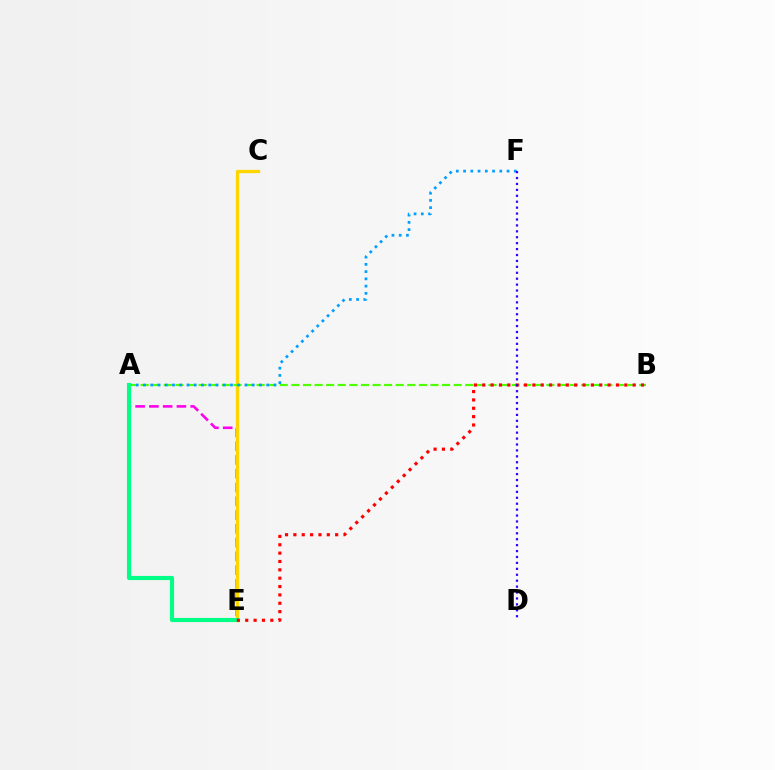{('A', 'E'): [{'color': '#ff00ed', 'line_style': 'dashed', 'thickness': 1.87}, {'color': '#00ff86', 'line_style': 'solid', 'thickness': 2.97}], ('C', 'E'): [{'color': '#ffd500', 'line_style': 'solid', 'thickness': 2.36}], ('A', 'B'): [{'color': '#4fff00', 'line_style': 'dashed', 'thickness': 1.58}], ('A', 'F'): [{'color': '#009eff', 'line_style': 'dotted', 'thickness': 1.97}], ('B', 'E'): [{'color': '#ff0000', 'line_style': 'dotted', 'thickness': 2.27}], ('D', 'F'): [{'color': '#3700ff', 'line_style': 'dotted', 'thickness': 1.61}]}